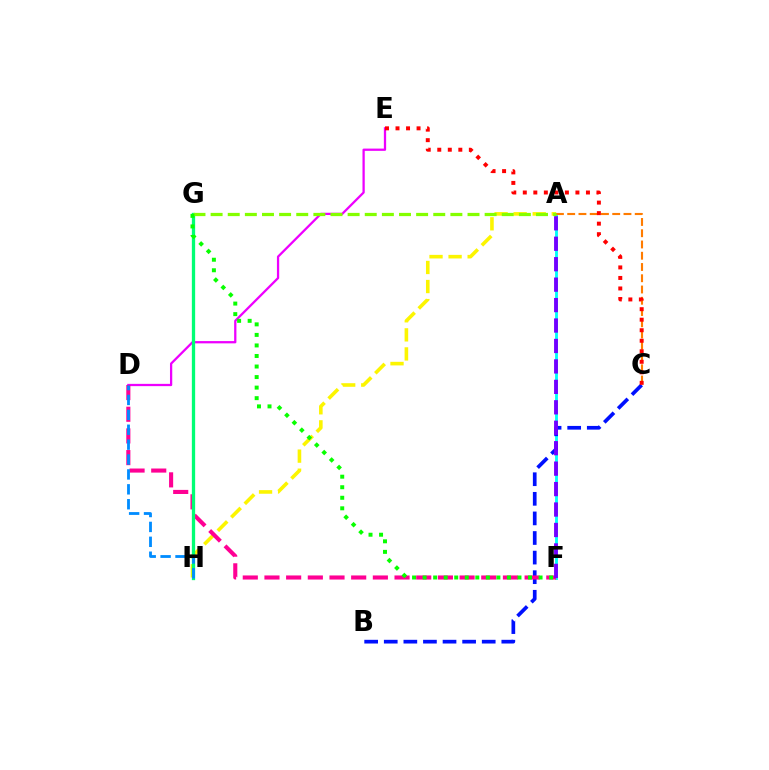{('A', 'F'): [{'color': '#00fff6', 'line_style': 'solid', 'thickness': 2.06}, {'color': '#7200ff', 'line_style': 'dashed', 'thickness': 2.78}], ('B', 'C'): [{'color': '#0010ff', 'line_style': 'dashed', 'thickness': 2.66}], ('D', 'E'): [{'color': '#ee00ff', 'line_style': 'solid', 'thickness': 1.63}], ('A', 'H'): [{'color': '#fcf500', 'line_style': 'dashed', 'thickness': 2.59}], ('D', 'F'): [{'color': '#ff0094', 'line_style': 'dashed', 'thickness': 2.95}], ('G', 'H'): [{'color': '#00ff74', 'line_style': 'solid', 'thickness': 2.38}], ('A', 'C'): [{'color': '#ff7c00', 'line_style': 'dashed', 'thickness': 1.53}], ('C', 'E'): [{'color': '#ff0000', 'line_style': 'dotted', 'thickness': 2.86}], ('A', 'G'): [{'color': '#84ff00', 'line_style': 'dashed', 'thickness': 2.33}], ('D', 'H'): [{'color': '#008cff', 'line_style': 'dashed', 'thickness': 2.02}], ('F', 'G'): [{'color': '#08ff00', 'line_style': 'dotted', 'thickness': 2.86}]}